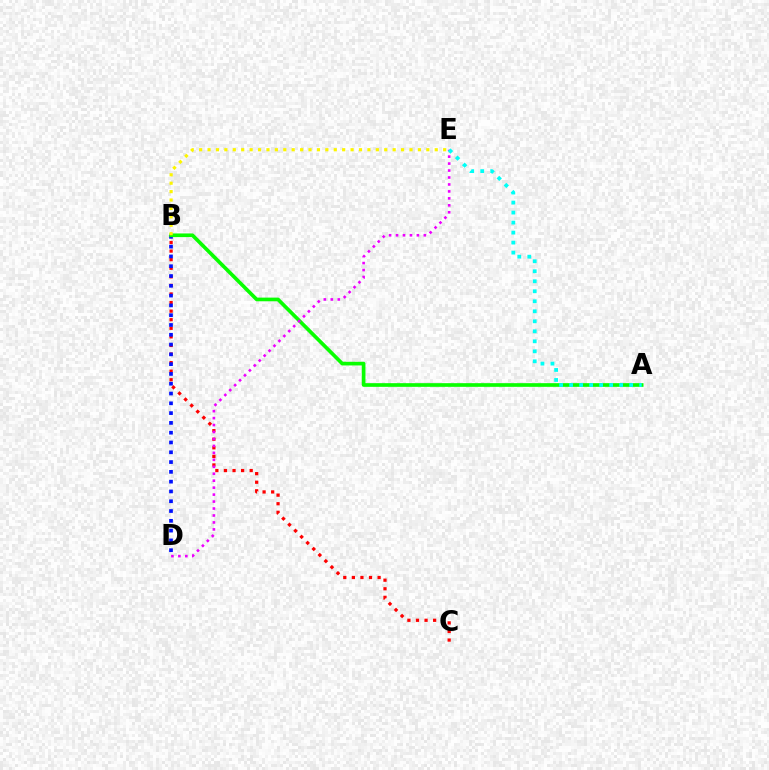{('B', 'C'): [{'color': '#ff0000', 'line_style': 'dotted', 'thickness': 2.33}], ('B', 'D'): [{'color': '#0010ff', 'line_style': 'dotted', 'thickness': 2.66}], ('A', 'B'): [{'color': '#08ff00', 'line_style': 'solid', 'thickness': 2.64}], ('D', 'E'): [{'color': '#ee00ff', 'line_style': 'dotted', 'thickness': 1.89}], ('A', 'E'): [{'color': '#00fff6', 'line_style': 'dotted', 'thickness': 2.72}], ('B', 'E'): [{'color': '#fcf500', 'line_style': 'dotted', 'thickness': 2.29}]}